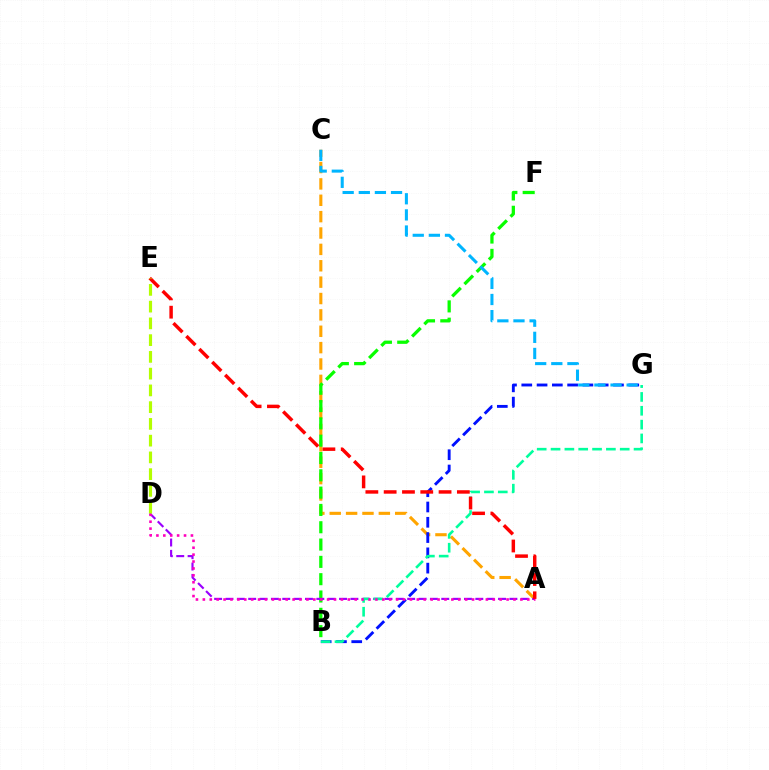{('A', 'C'): [{'color': '#ffa500', 'line_style': 'dashed', 'thickness': 2.22}], ('B', 'F'): [{'color': '#08ff00', 'line_style': 'dashed', 'thickness': 2.35}], ('A', 'D'): [{'color': '#9b00ff', 'line_style': 'dashed', 'thickness': 1.54}, {'color': '#ff00bd', 'line_style': 'dotted', 'thickness': 1.88}], ('B', 'G'): [{'color': '#0010ff', 'line_style': 'dashed', 'thickness': 2.08}, {'color': '#00ff9d', 'line_style': 'dashed', 'thickness': 1.88}], ('C', 'G'): [{'color': '#00b5ff', 'line_style': 'dashed', 'thickness': 2.19}], ('A', 'E'): [{'color': '#ff0000', 'line_style': 'dashed', 'thickness': 2.49}], ('D', 'E'): [{'color': '#b3ff00', 'line_style': 'dashed', 'thickness': 2.28}]}